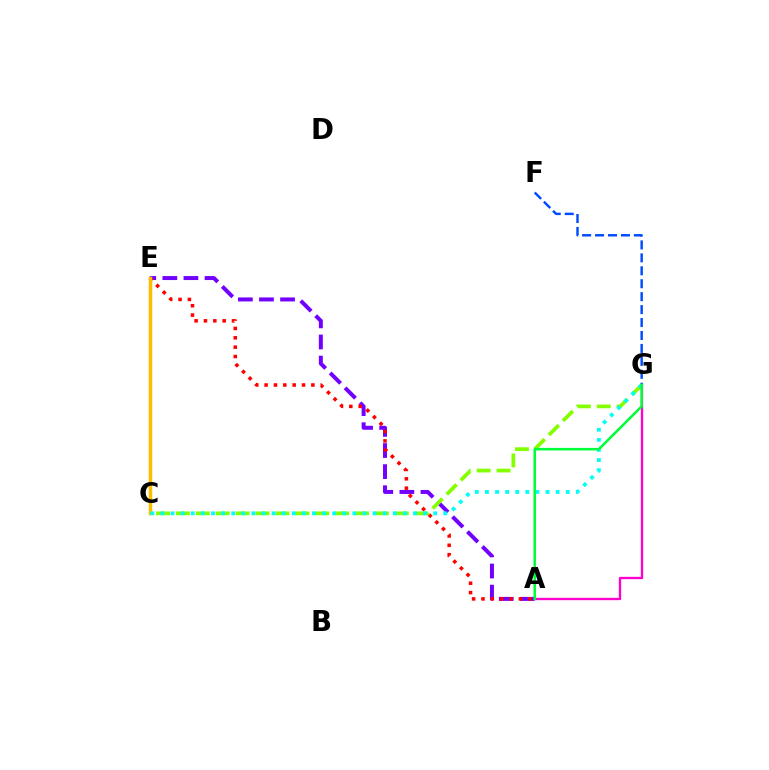{('A', 'G'): [{'color': '#ff00cf', 'line_style': 'solid', 'thickness': 1.67}, {'color': '#00ff39', 'line_style': 'solid', 'thickness': 1.83}], ('F', 'G'): [{'color': '#004bff', 'line_style': 'dashed', 'thickness': 1.76}], ('A', 'E'): [{'color': '#7200ff', 'line_style': 'dashed', 'thickness': 2.87}, {'color': '#ff0000', 'line_style': 'dotted', 'thickness': 2.54}], ('C', 'E'): [{'color': '#ffbd00', 'line_style': 'solid', 'thickness': 2.51}], ('C', 'G'): [{'color': '#84ff00', 'line_style': 'dashed', 'thickness': 2.7}, {'color': '#00fff6', 'line_style': 'dotted', 'thickness': 2.74}]}